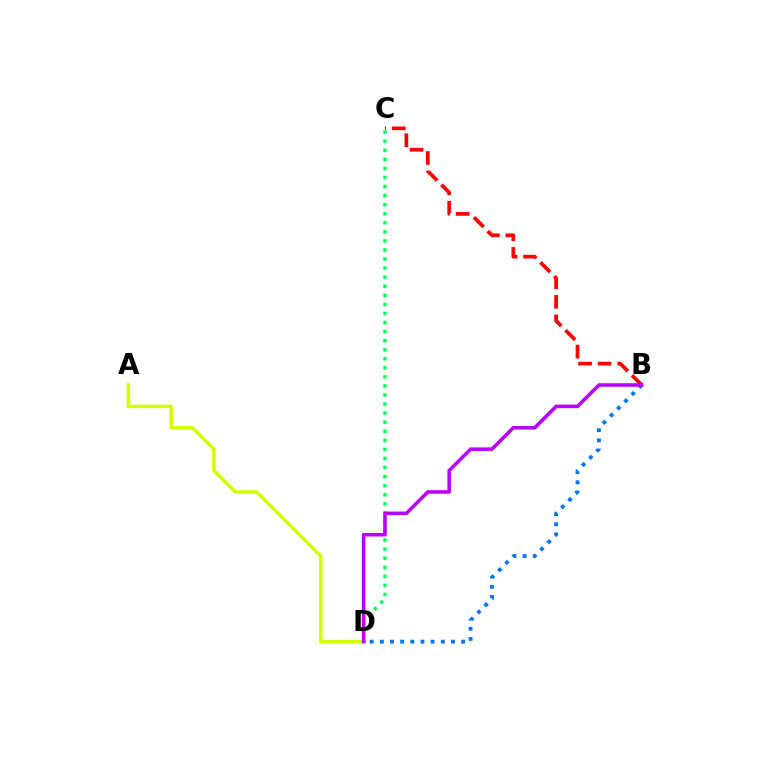{('C', 'D'): [{'color': '#00ff5c', 'line_style': 'dotted', 'thickness': 2.46}], ('B', 'C'): [{'color': '#ff0000', 'line_style': 'dashed', 'thickness': 2.66}], ('A', 'D'): [{'color': '#d1ff00', 'line_style': 'solid', 'thickness': 2.52}], ('B', 'D'): [{'color': '#0074ff', 'line_style': 'dotted', 'thickness': 2.76}, {'color': '#b900ff', 'line_style': 'solid', 'thickness': 2.56}]}